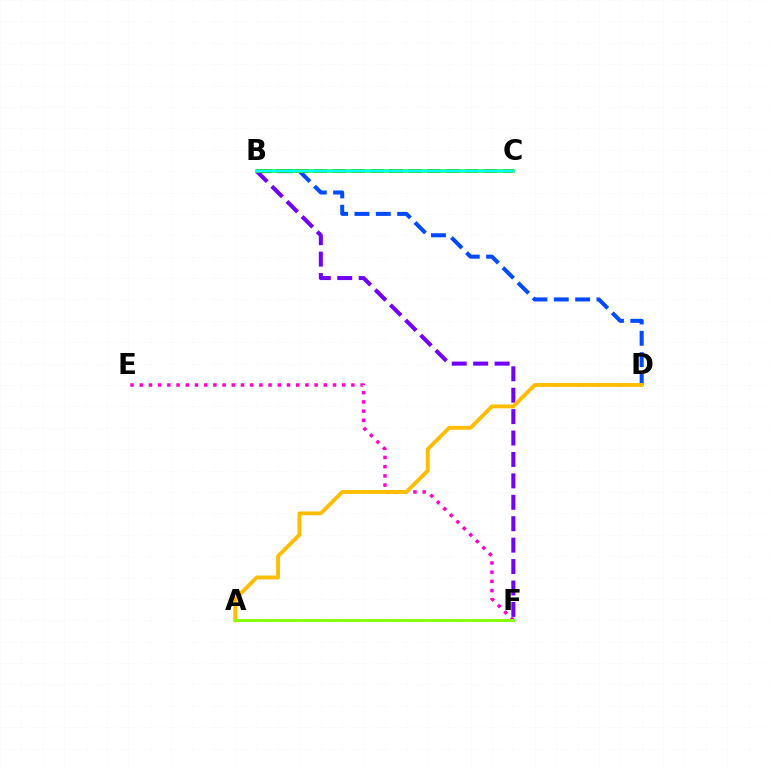{('B', 'D'): [{'color': '#004bff', 'line_style': 'dashed', 'thickness': 2.9}], ('B', 'C'): [{'color': '#ff0000', 'line_style': 'dashed', 'thickness': 2.57}, {'color': '#00ff39', 'line_style': 'solid', 'thickness': 2.56}, {'color': '#00fff6', 'line_style': 'solid', 'thickness': 1.79}], ('E', 'F'): [{'color': '#ff00cf', 'line_style': 'dotted', 'thickness': 2.5}], ('B', 'F'): [{'color': '#7200ff', 'line_style': 'dashed', 'thickness': 2.91}], ('A', 'D'): [{'color': '#ffbd00', 'line_style': 'solid', 'thickness': 2.79}], ('A', 'F'): [{'color': '#84ff00', 'line_style': 'solid', 'thickness': 2.06}]}